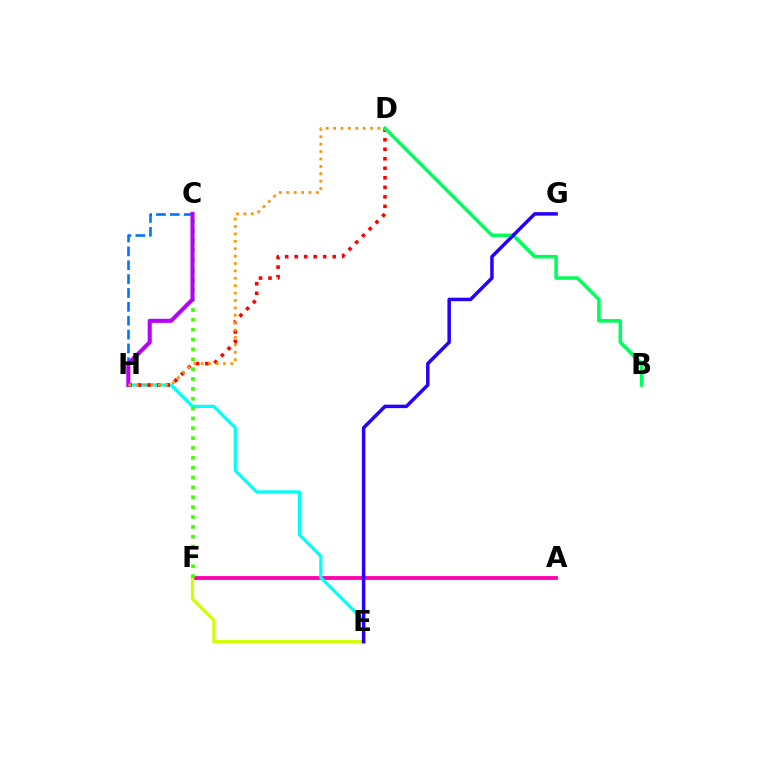{('A', 'F'): [{'color': '#ff00ac', 'line_style': 'solid', 'thickness': 2.77}], ('C', 'H'): [{'color': '#0074ff', 'line_style': 'dashed', 'thickness': 1.88}, {'color': '#b900ff', 'line_style': 'solid', 'thickness': 2.93}], ('E', 'H'): [{'color': '#00fff6', 'line_style': 'solid', 'thickness': 2.32}], ('D', 'H'): [{'color': '#ff0000', 'line_style': 'dotted', 'thickness': 2.58}, {'color': '#ff9400', 'line_style': 'dotted', 'thickness': 2.01}], ('E', 'F'): [{'color': '#d1ff00', 'line_style': 'solid', 'thickness': 2.32}], ('B', 'D'): [{'color': '#00ff5c', 'line_style': 'solid', 'thickness': 2.56}], ('C', 'F'): [{'color': '#3dff00', 'line_style': 'dotted', 'thickness': 2.68}], ('E', 'G'): [{'color': '#2500ff', 'line_style': 'solid', 'thickness': 2.5}]}